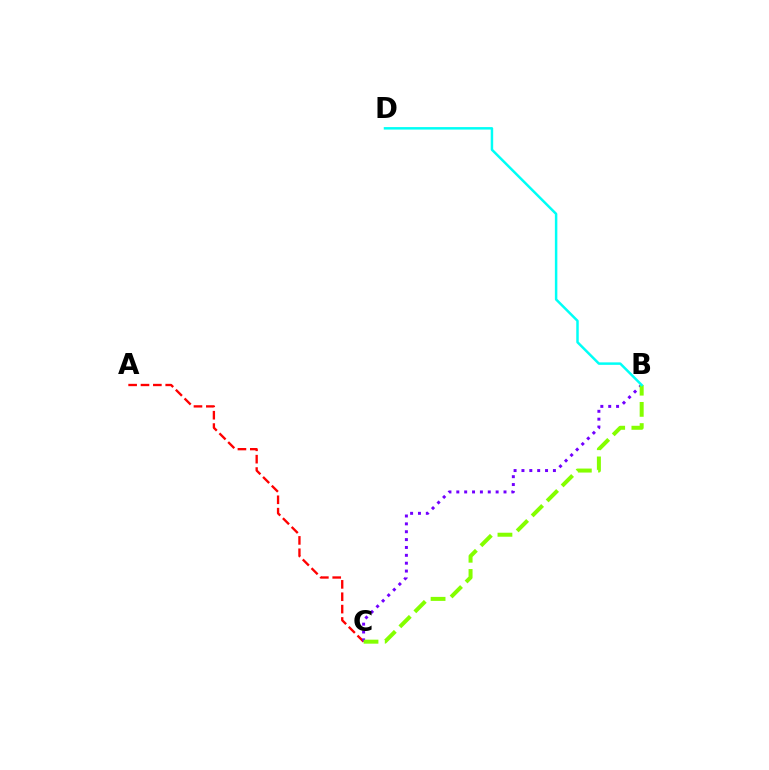{('A', 'C'): [{'color': '#ff0000', 'line_style': 'dashed', 'thickness': 1.68}], ('B', 'C'): [{'color': '#7200ff', 'line_style': 'dotted', 'thickness': 2.14}, {'color': '#84ff00', 'line_style': 'dashed', 'thickness': 2.88}], ('B', 'D'): [{'color': '#00fff6', 'line_style': 'solid', 'thickness': 1.79}]}